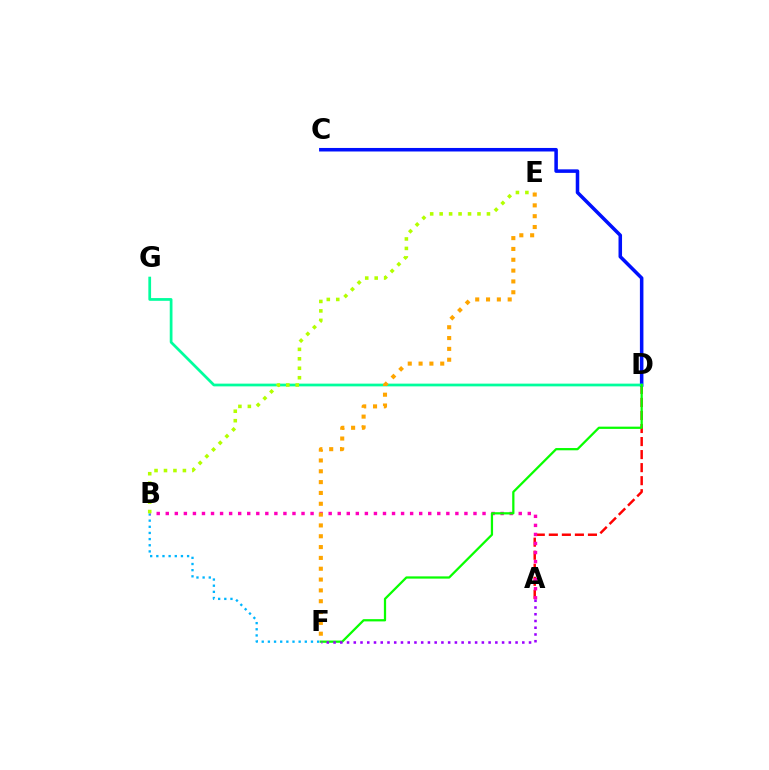{('B', 'F'): [{'color': '#00b5ff', 'line_style': 'dotted', 'thickness': 1.67}], ('A', 'D'): [{'color': '#ff0000', 'line_style': 'dashed', 'thickness': 1.77}], ('C', 'D'): [{'color': '#0010ff', 'line_style': 'solid', 'thickness': 2.54}], ('A', 'B'): [{'color': '#ff00bd', 'line_style': 'dotted', 'thickness': 2.46}], ('D', 'G'): [{'color': '#00ff9d', 'line_style': 'solid', 'thickness': 1.97}], ('D', 'F'): [{'color': '#08ff00', 'line_style': 'solid', 'thickness': 1.62}], ('A', 'F'): [{'color': '#9b00ff', 'line_style': 'dotted', 'thickness': 1.83}], ('B', 'E'): [{'color': '#b3ff00', 'line_style': 'dotted', 'thickness': 2.57}], ('E', 'F'): [{'color': '#ffa500', 'line_style': 'dotted', 'thickness': 2.94}]}